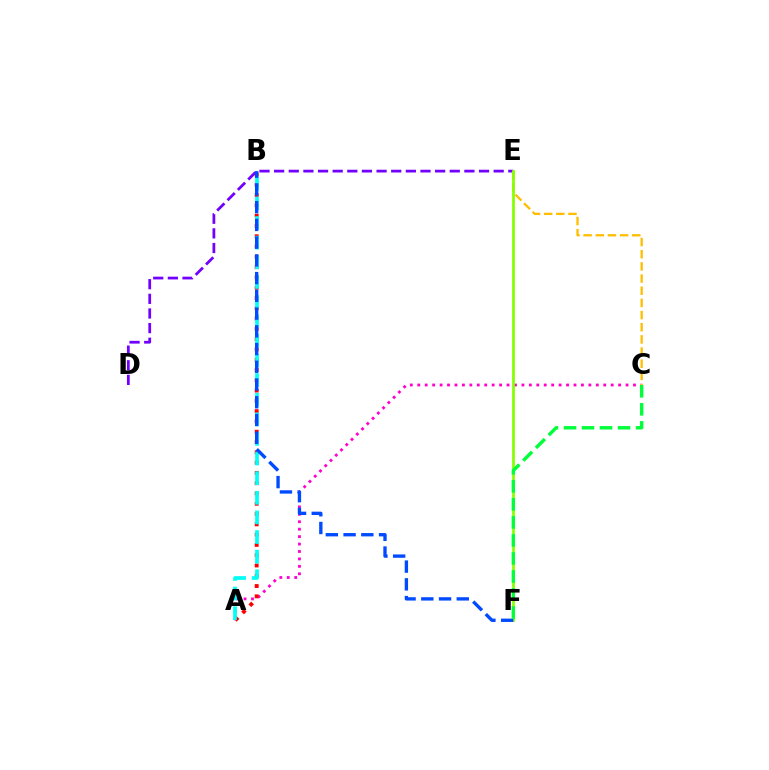{('A', 'C'): [{'color': '#ff00cf', 'line_style': 'dotted', 'thickness': 2.02}], ('D', 'E'): [{'color': '#7200ff', 'line_style': 'dashed', 'thickness': 1.99}], ('A', 'B'): [{'color': '#ff0000', 'line_style': 'dotted', 'thickness': 2.8}, {'color': '#00fff6', 'line_style': 'dashed', 'thickness': 2.67}], ('C', 'E'): [{'color': '#ffbd00', 'line_style': 'dashed', 'thickness': 1.65}], ('E', 'F'): [{'color': '#84ff00', 'line_style': 'solid', 'thickness': 1.96}], ('B', 'F'): [{'color': '#004bff', 'line_style': 'dashed', 'thickness': 2.41}], ('C', 'F'): [{'color': '#00ff39', 'line_style': 'dashed', 'thickness': 2.45}]}